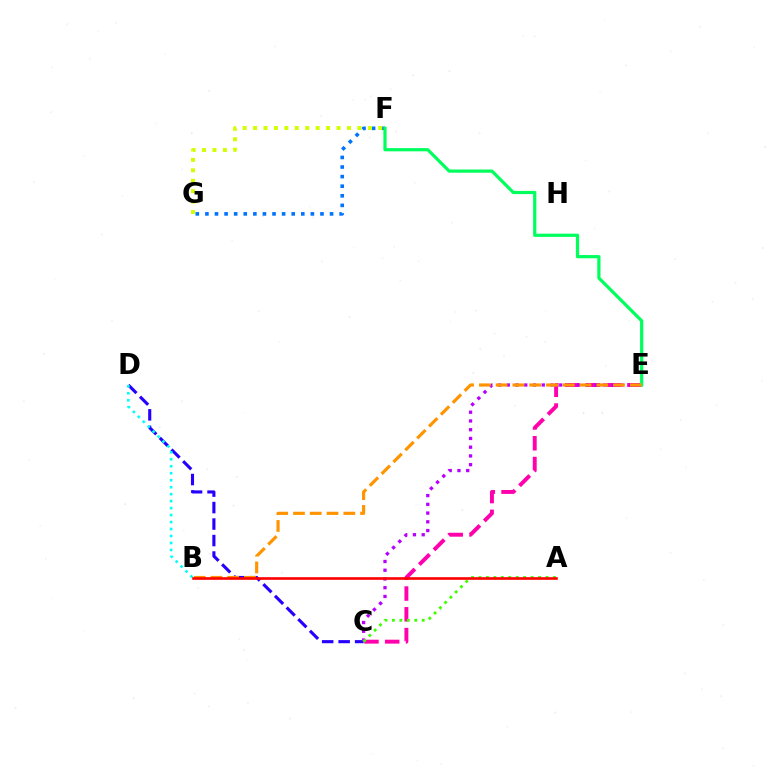{('C', 'D'): [{'color': '#2500ff', 'line_style': 'dashed', 'thickness': 2.24}], ('C', 'E'): [{'color': '#ff00ac', 'line_style': 'dashed', 'thickness': 2.82}, {'color': '#b900ff', 'line_style': 'dotted', 'thickness': 2.37}], ('A', 'C'): [{'color': '#3dff00', 'line_style': 'dotted', 'thickness': 2.02}], ('F', 'G'): [{'color': '#0074ff', 'line_style': 'dotted', 'thickness': 2.61}, {'color': '#d1ff00', 'line_style': 'dotted', 'thickness': 2.84}], ('E', 'F'): [{'color': '#00ff5c', 'line_style': 'solid', 'thickness': 2.31}], ('B', 'E'): [{'color': '#ff9400', 'line_style': 'dashed', 'thickness': 2.28}], ('B', 'D'): [{'color': '#00fff6', 'line_style': 'dotted', 'thickness': 1.9}], ('A', 'B'): [{'color': '#ff0000', 'line_style': 'solid', 'thickness': 1.89}]}